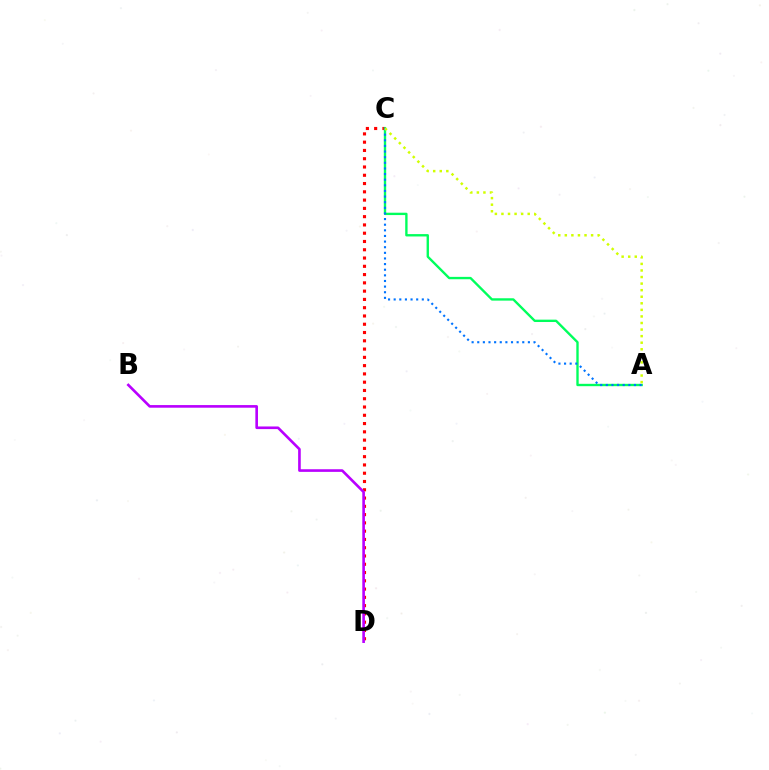{('C', 'D'): [{'color': '#ff0000', 'line_style': 'dotted', 'thickness': 2.25}], ('A', 'C'): [{'color': '#00ff5c', 'line_style': 'solid', 'thickness': 1.7}, {'color': '#0074ff', 'line_style': 'dotted', 'thickness': 1.53}, {'color': '#d1ff00', 'line_style': 'dotted', 'thickness': 1.78}], ('B', 'D'): [{'color': '#b900ff', 'line_style': 'solid', 'thickness': 1.89}]}